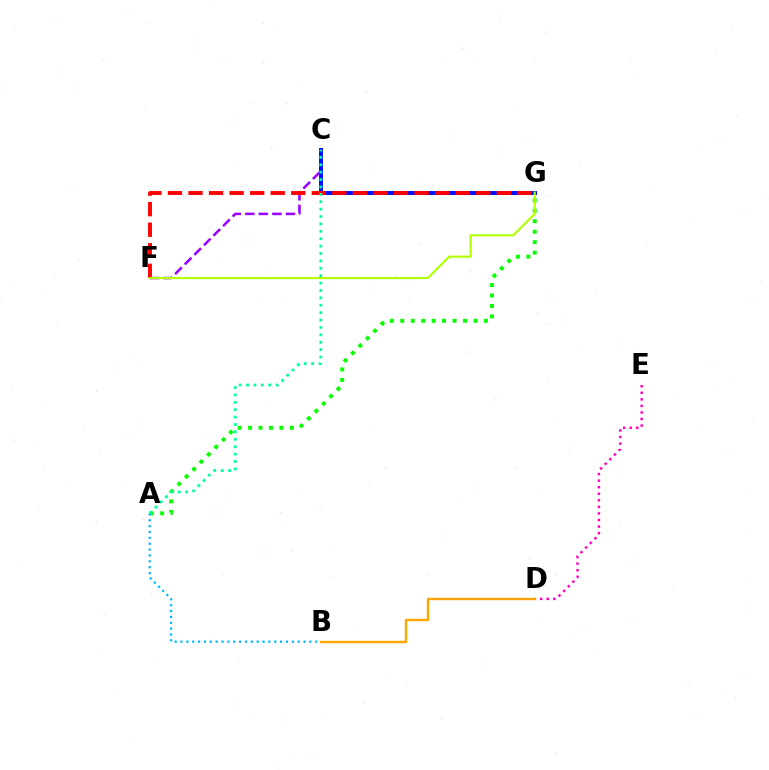{('A', 'G'): [{'color': '#08ff00', 'line_style': 'dotted', 'thickness': 2.84}], ('D', 'E'): [{'color': '#ff00bd', 'line_style': 'dotted', 'thickness': 1.78}], ('C', 'F'): [{'color': '#9b00ff', 'line_style': 'dashed', 'thickness': 1.84}], ('B', 'D'): [{'color': '#ffa500', 'line_style': 'solid', 'thickness': 1.72}], ('C', 'G'): [{'color': '#0010ff', 'line_style': 'solid', 'thickness': 2.86}], ('A', 'B'): [{'color': '#00b5ff', 'line_style': 'dotted', 'thickness': 1.59}], ('F', 'G'): [{'color': '#ff0000', 'line_style': 'dashed', 'thickness': 2.79}, {'color': '#b3ff00', 'line_style': 'solid', 'thickness': 1.53}], ('A', 'C'): [{'color': '#00ff9d', 'line_style': 'dotted', 'thickness': 2.01}]}